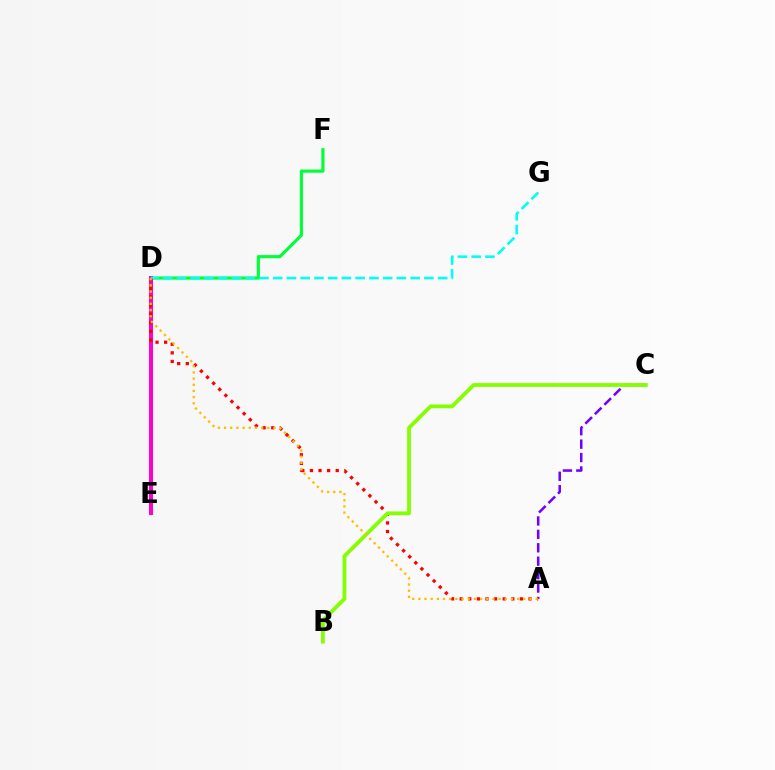{('D', 'F'): [{'color': '#00ff39', 'line_style': 'solid', 'thickness': 2.27}], ('D', 'E'): [{'color': '#004bff', 'line_style': 'solid', 'thickness': 2.59}, {'color': '#ff00cf', 'line_style': 'solid', 'thickness': 2.86}], ('A', 'C'): [{'color': '#7200ff', 'line_style': 'dashed', 'thickness': 1.82}], ('D', 'G'): [{'color': '#00fff6', 'line_style': 'dashed', 'thickness': 1.87}], ('A', 'D'): [{'color': '#ff0000', 'line_style': 'dotted', 'thickness': 2.34}, {'color': '#ffbd00', 'line_style': 'dotted', 'thickness': 1.68}], ('B', 'C'): [{'color': '#84ff00', 'line_style': 'solid', 'thickness': 2.74}]}